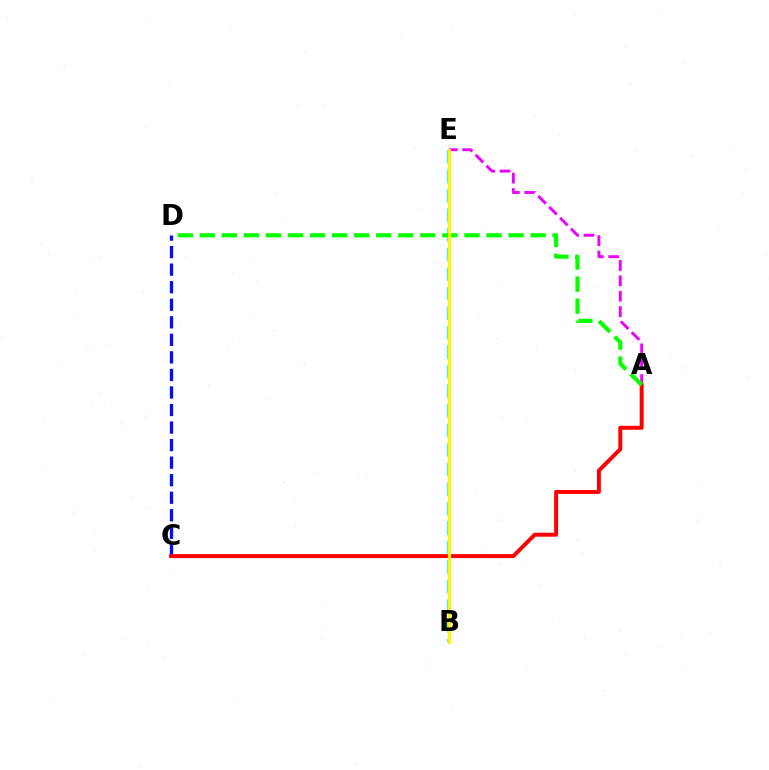{('B', 'E'): [{'color': '#00fff6', 'line_style': 'dashed', 'thickness': 2.65}, {'color': '#fcf500', 'line_style': 'solid', 'thickness': 2.27}], ('A', 'E'): [{'color': '#ee00ff', 'line_style': 'dashed', 'thickness': 2.09}], ('C', 'D'): [{'color': '#0010ff', 'line_style': 'dashed', 'thickness': 2.38}], ('A', 'C'): [{'color': '#ff0000', 'line_style': 'solid', 'thickness': 2.85}], ('A', 'D'): [{'color': '#08ff00', 'line_style': 'dashed', 'thickness': 3.0}]}